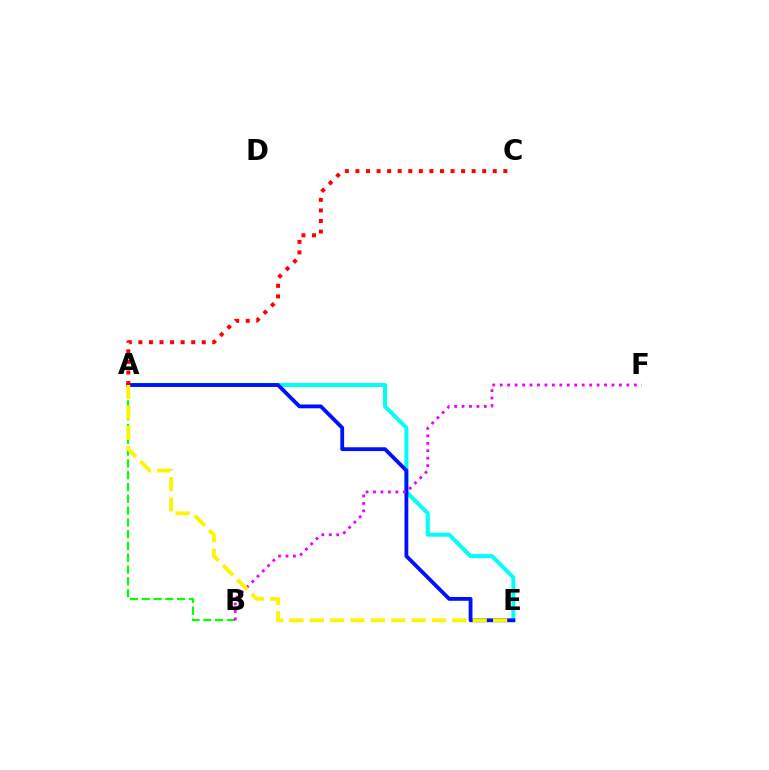{('A', 'B'): [{'color': '#08ff00', 'line_style': 'dashed', 'thickness': 1.6}], ('A', 'E'): [{'color': '#00fff6', 'line_style': 'solid', 'thickness': 2.86}, {'color': '#0010ff', 'line_style': 'solid', 'thickness': 2.74}, {'color': '#fcf500', 'line_style': 'dashed', 'thickness': 2.77}], ('B', 'F'): [{'color': '#ee00ff', 'line_style': 'dotted', 'thickness': 2.02}], ('A', 'C'): [{'color': '#ff0000', 'line_style': 'dotted', 'thickness': 2.87}]}